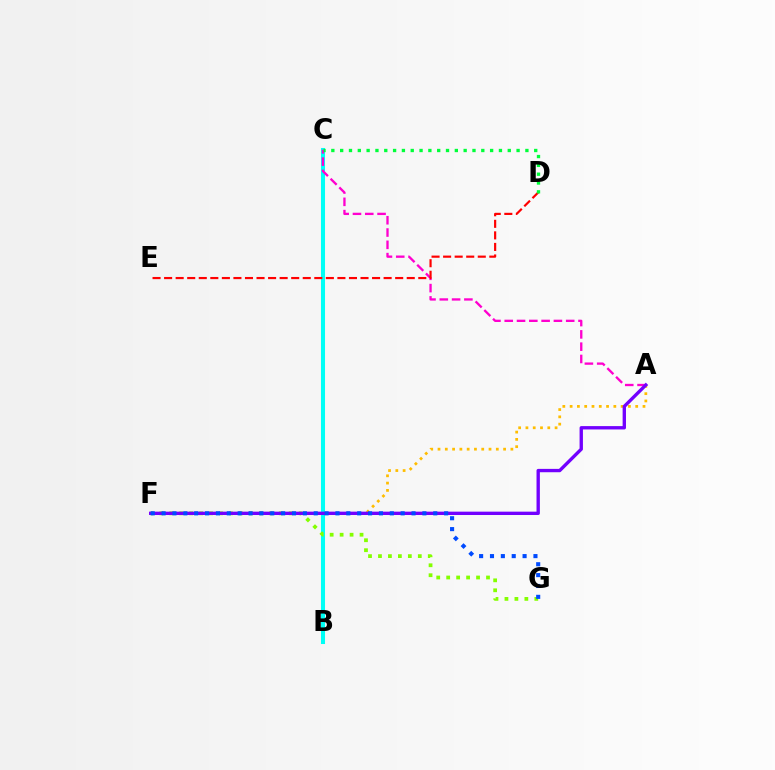{('B', 'C'): [{'color': '#00fff6', 'line_style': 'solid', 'thickness': 2.92}], ('A', 'C'): [{'color': '#ff00cf', 'line_style': 'dashed', 'thickness': 1.67}], ('D', 'E'): [{'color': '#ff0000', 'line_style': 'dashed', 'thickness': 1.57}], ('F', 'G'): [{'color': '#84ff00', 'line_style': 'dotted', 'thickness': 2.71}, {'color': '#004bff', 'line_style': 'dotted', 'thickness': 2.95}], ('A', 'F'): [{'color': '#ffbd00', 'line_style': 'dotted', 'thickness': 1.98}, {'color': '#7200ff', 'line_style': 'solid', 'thickness': 2.41}], ('C', 'D'): [{'color': '#00ff39', 'line_style': 'dotted', 'thickness': 2.4}]}